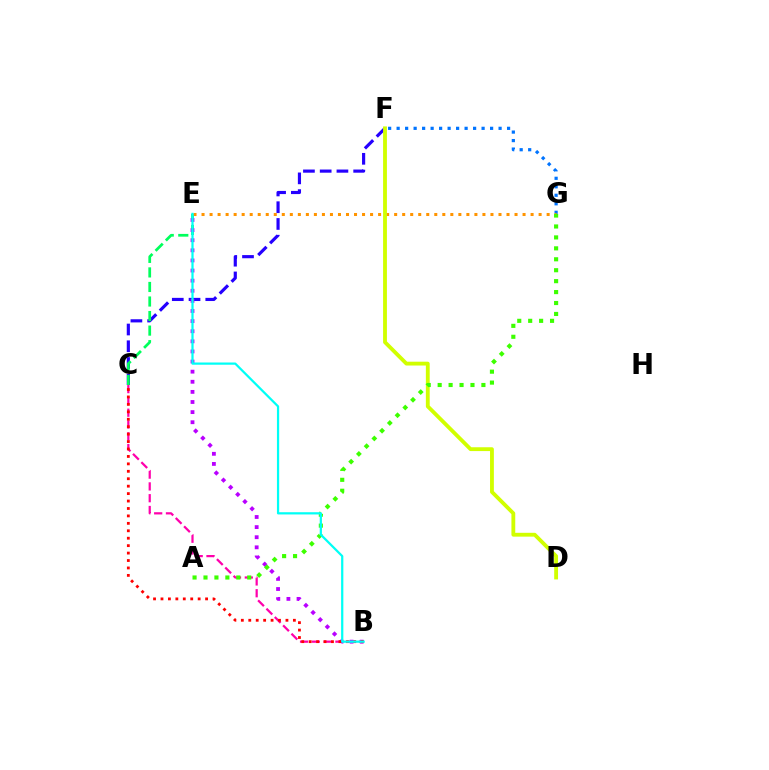{('C', 'F'): [{'color': '#2500ff', 'line_style': 'dashed', 'thickness': 2.27}], ('B', 'C'): [{'color': '#ff00ac', 'line_style': 'dashed', 'thickness': 1.6}, {'color': '#ff0000', 'line_style': 'dotted', 'thickness': 2.02}], ('F', 'G'): [{'color': '#0074ff', 'line_style': 'dotted', 'thickness': 2.31}], ('C', 'E'): [{'color': '#00ff5c', 'line_style': 'dashed', 'thickness': 1.98}], ('E', 'G'): [{'color': '#ff9400', 'line_style': 'dotted', 'thickness': 2.18}], ('B', 'E'): [{'color': '#b900ff', 'line_style': 'dotted', 'thickness': 2.75}, {'color': '#00fff6', 'line_style': 'solid', 'thickness': 1.61}], ('D', 'F'): [{'color': '#d1ff00', 'line_style': 'solid', 'thickness': 2.76}], ('A', 'G'): [{'color': '#3dff00', 'line_style': 'dotted', 'thickness': 2.97}]}